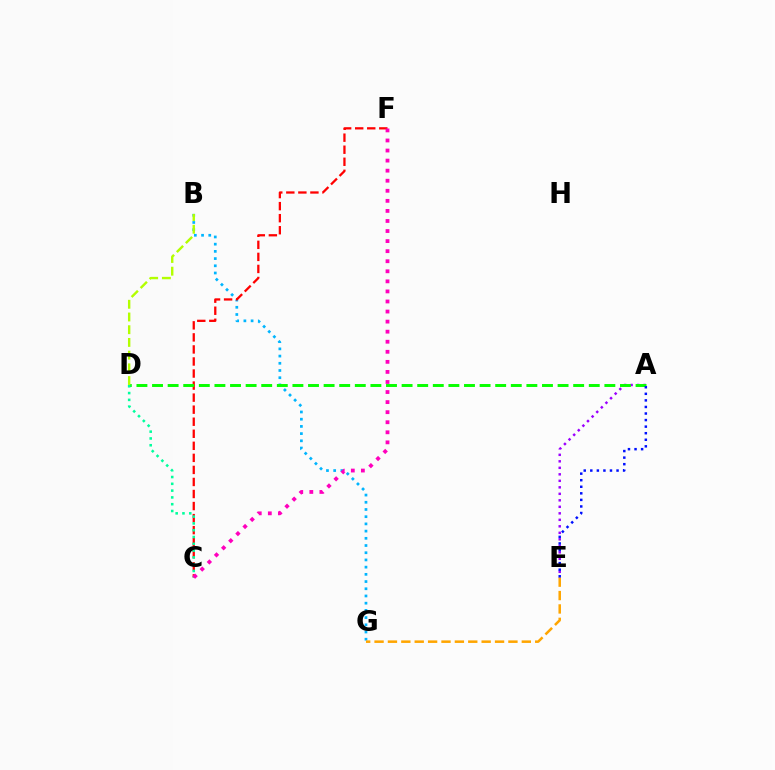{('A', 'E'): [{'color': '#9b00ff', 'line_style': 'dotted', 'thickness': 1.77}, {'color': '#0010ff', 'line_style': 'dotted', 'thickness': 1.78}], ('B', 'G'): [{'color': '#00b5ff', 'line_style': 'dotted', 'thickness': 1.96}], ('E', 'G'): [{'color': '#ffa500', 'line_style': 'dashed', 'thickness': 1.82}], ('C', 'F'): [{'color': '#ff0000', 'line_style': 'dashed', 'thickness': 1.64}, {'color': '#ff00bd', 'line_style': 'dotted', 'thickness': 2.73}], ('A', 'D'): [{'color': '#08ff00', 'line_style': 'dashed', 'thickness': 2.12}], ('C', 'D'): [{'color': '#00ff9d', 'line_style': 'dotted', 'thickness': 1.85}], ('B', 'D'): [{'color': '#b3ff00', 'line_style': 'dashed', 'thickness': 1.73}]}